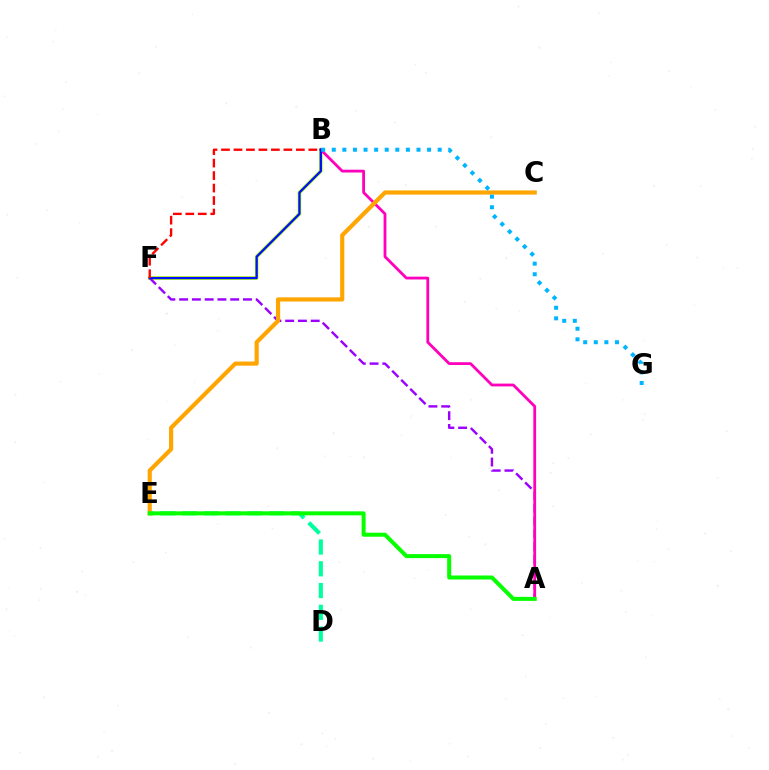{('B', 'F'): [{'color': '#b3ff00', 'line_style': 'solid', 'thickness': 2.61}, {'color': '#0010ff', 'line_style': 'solid', 'thickness': 1.65}, {'color': '#ff0000', 'line_style': 'dashed', 'thickness': 1.7}], ('A', 'F'): [{'color': '#9b00ff', 'line_style': 'dashed', 'thickness': 1.73}], ('A', 'B'): [{'color': '#ff00bd', 'line_style': 'solid', 'thickness': 2.02}], ('D', 'E'): [{'color': '#00ff9d', 'line_style': 'dashed', 'thickness': 2.96}], ('C', 'E'): [{'color': '#ffa500', 'line_style': 'solid', 'thickness': 3.0}], ('B', 'G'): [{'color': '#00b5ff', 'line_style': 'dotted', 'thickness': 2.88}], ('A', 'E'): [{'color': '#08ff00', 'line_style': 'solid', 'thickness': 2.88}]}